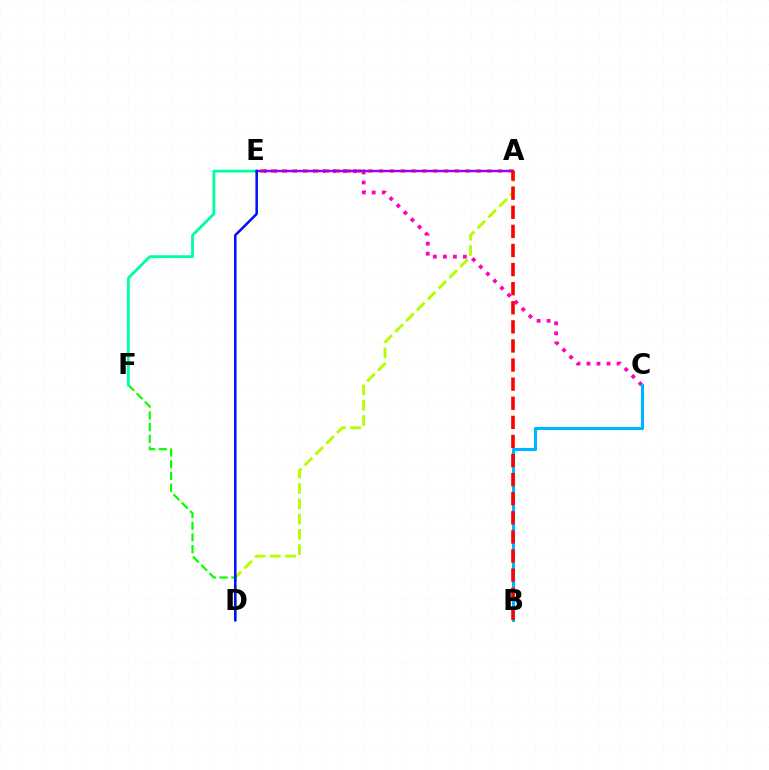{('C', 'E'): [{'color': '#ff00bd', 'line_style': 'dotted', 'thickness': 2.72}], ('A', 'E'): [{'color': '#ffa500', 'line_style': 'dotted', 'thickness': 2.94}, {'color': '#9b00ff', 'line_style': 'solid', 'thickness': 1.77}], ('A', 'D'): [{'color': '#b3ff00', 'line_style': 'dashed', 'thickness': 2.08}], ('D', 'F'): [{'color': '#08ff00', 'line_style': 'dashed', 'thickness': 1.59}], ('E', 'F'): [{'color': '#00ff9d', 'line_style': 'solid', 'thickness': 2.02}], ('D', 'E'): [{'color': '#0010ff', 'line_style': 'solid', 'thickness': 1.81}], ('B', 'C'): [{'color': '#00b5ff', 'line_style': 'solid', 'thickness': 2.24}], ('A', 'B'): [{'color': '#ff0000', 'line_style': 'dashed', 'thickness': 2.59}]}